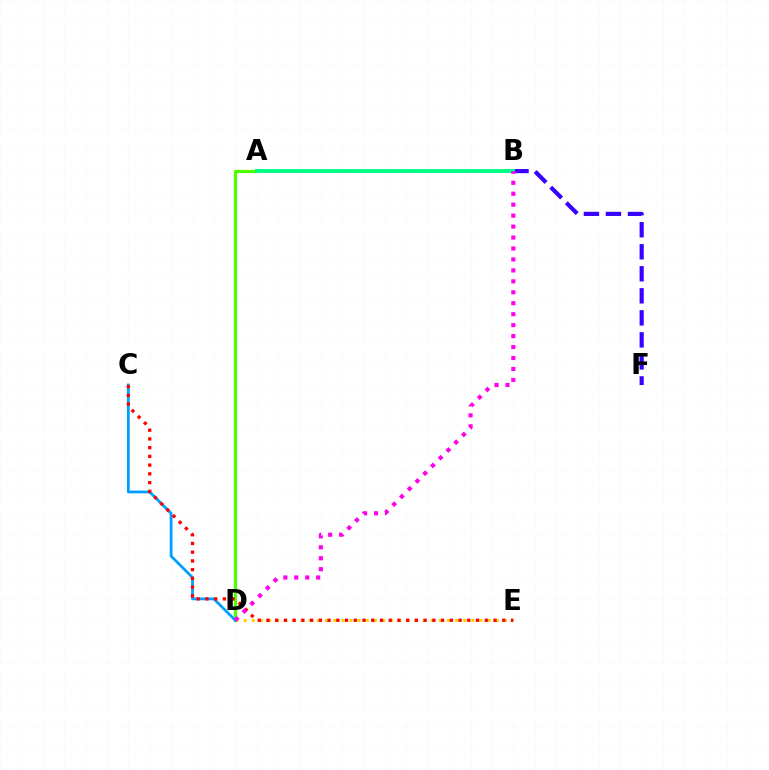{('A', 'D'): [{'color': '#4fff00', 'line_style': 'solid', 'thickness': 2.3}], ('B', 'F'): [{'color': '#3700ff', 'line_style': 'dashed', 'thickness': 2.99}], ('D', 'E'): [{'color': '#ffd500', 'line_style': 'dotted', 'thickness': 2.21}], ('A', 'B'): [{'color': '#00ff86', 'line_style': 'solid', 'thickness': 2.86}], ('C', 'D'): [{'color': '#009eff', 'line_style': 'solid', 'thickness': 2.0}], ('C', 'E'): [{'color': '#ff0000', 'line_style': 'dotted', 'thickness': 2.37}], ('B', 'D'): [{'color': '#ff00ed', 'line_style': 'dotted', 'thickness': 2.98}]}